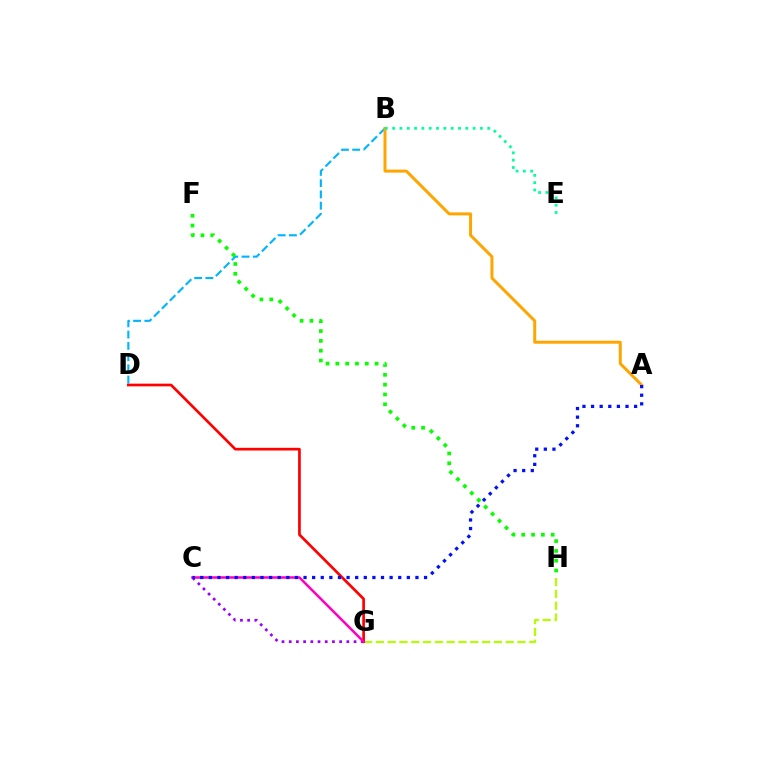{('C', 'G'): [{'color': '#9b00ff', 'line_style': 'dotted', 'thickness': 1.96}, {'color': '#ff00bd', 'line_style': 'solid', 'thickness': 1.82}], ('G', 'H'): [{'color': '#b3ff00', 'line_style': 'dashed', 'thickness': 1.6}], ('B', 'D'): [{'color': '#00b5ff', 'line_style': 'dashed', 'thickness': 1.53}], ('A', 'B'): [{'color': '#ffa500', 'line_style': 'solid', 'thickness': 2.15}], ('B', 'E'): [{'color': '#00ff9d', 'line_style': 'dotted', 'thickness': 1.99}], ('D', 'G'): [{'color': '#ff0000', 'line_style': 'solid', 'thickness': 1.94}], ('A', 'C'): [{'color': '#0010ff', 'line_style': 'dotted', 'thickness': 2.34}], ('F', 'H'): [{'color': '#08ff00', 'line_style': 'dotted', 'thickness': 2.67}]}